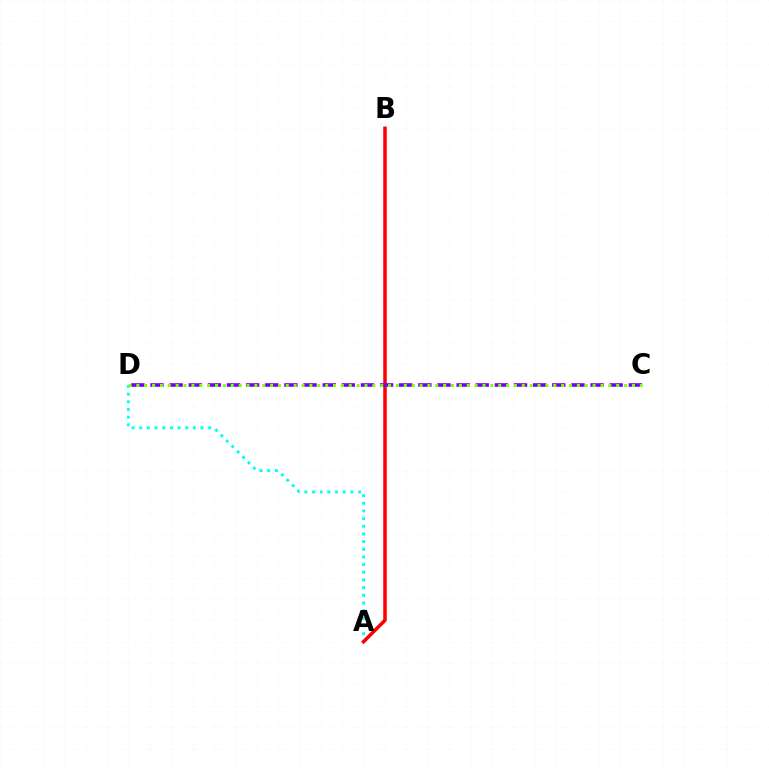{('A', 'D'): [{'color': '#00fff6', 'line_style': 'dotted', 'thickness': 2.08}], ('A', 'B'): [{'color': '#ff0000', 'line_style': 'solid', 'thickness': 2.55}], ('C', 'D'): [{'color': '#7200ff', 'line_style': 'dashed', 'thickness': 2.6}, {'color': '#84ff00', 'line_style': 'dotted', 'thickness': 2.14}]}